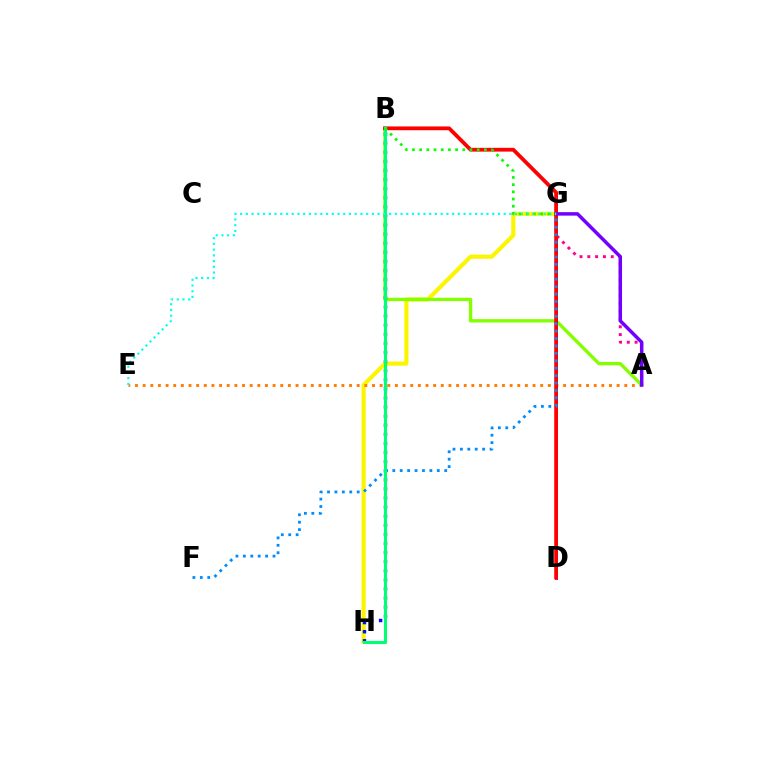{('G', 'H'): [{'color': '#fcf500', 'line_style': 'solid', 'thickness': 2.98}], ('A', 'G'): [{'color': '#ff0094', 'line_style': 'dotted', 'thickness': 2.12}, {'color': '#7200ff', 'line_style': 'solid', 'thickness': 2.51}], ('A', 'E'): [{'color': '#ff7c00', 'line_style': 'dotted', 'thickness': 2.08}], ('A', 'B'): [{'color': '#84ff00', 'line_style': 'solid', 'thickness': 2.41}], ('D', 'G'): [{'color': '#ee00ff', 'line_style': 'solid', 'thickness': 2.15}], ('B', 'D'): [{'color': '#ff0000', 'line_style': 'solid', 'thickness': 2.72}], ('F', 'G'): [{'color': '#008cff', 'line_style': 'dotted', 'thickness': 2.01}], ('B', 'H'): [{'color': '#0010ff', 'line_style': 'dotted', 'thickness': 2.47}, {'color': '#00ff74', 'line_style': 'solid', 'thickness': 2.21}], ('B', 'G'): [{'color': '#08ff00', 'line_style': 'dotted', 'thickness': 1.95}], ('E', 'G'): [{'color': '#00fff6', 'line_style': 'dotted', 'thickness': 1.56}]}